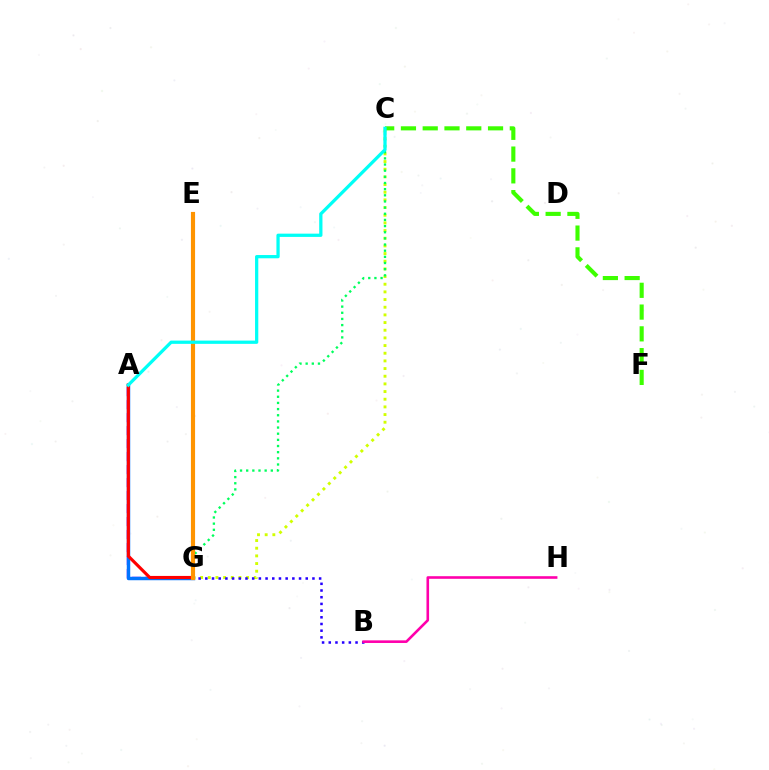{('A', 'G'): [{'color': '#b900ff', 'line_style': 'dashed', 'thickness': 1.76}, {'color': '#0074ff', 'line_style': 'solid', 'thickness': 2.48}, {'color': '#ff0000', 'line_style': 'solid', 'thickness': 2.26}], ('C', 'G'): [{'color': '#d1ff00', 'line_style': 'dotted', 'thickness': 2.08}, {'color': '#00ff5c', 'line_style': 'dotted', 'thickness': 1.67}], ('B', 'G'): [{'color': '#2500ff', 'line_style': 'dotted', 'thickness': 1.82}], ('B', 'H'): [{'color': '#ff00ac', 'line_style': 'solid', 'thickness': 1.88}], ('C', 'F'): [{'color': '#3dff00', 'line_style': 'dashed', 'thickness': 2.96}], ('E', 'G'): [{'color': '#ff9400', 'line_style': 'solid', 'thickness': 2.99}], ('A', 'C'): [{'color': '#00fff6', 'line_style': 'solid', 'thickness': 2.34}]}